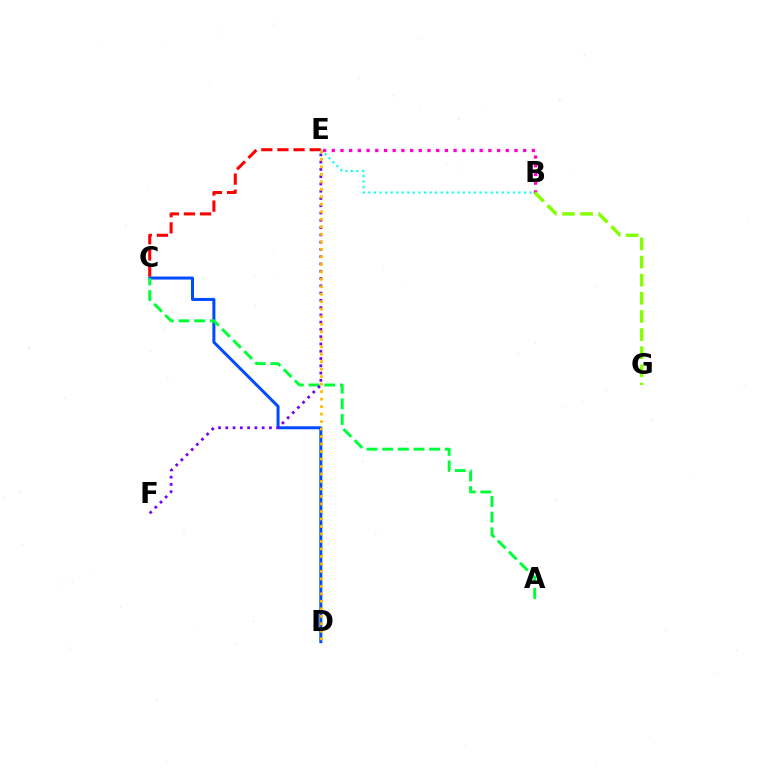{('C', 'D'): [{'color': '#004bff', 'line_style': 'solid', 'thickness': 2.17}], ('B', 'E'): [{'color': '#ff00cf', 'line_style': 'dotted', 'thickness': 2.36}, {'color': '#00fff6', 'line_style': 'dotted', 'thickness': 1.51}], ('A', 'C'): [{'color': '#00ff39', 'line_style': 'dashed', 'thickness': 2.13}], ('E', 'F'): [{'color': '#7200ff', 'line_style': 'dotted', 'thickness': 1.98}], ('C', 'E'): [{'color': '#ff0000', 'line_style': 'dashed', 'thickness': 2.19}], ('D', 'E'): [{'color': '#ffbd00', 'line_style': 'dotted', 'thickness': 2.04}], ('B', 'G'): [{'color': '#84ff00', 'line_style': 'dashed', 'thickness': 2.46}]}